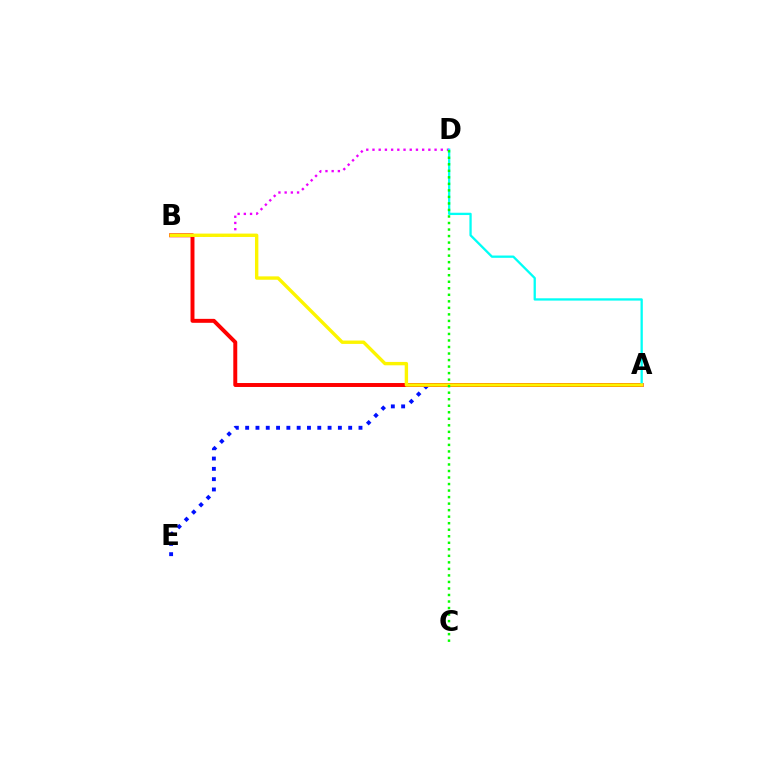{('B', 'D'): [{'color': '#ee00ff', 'line_style': 'dotted', 'thickness': 1.69}], ('A', 'E'): [{'color': '#0010ff', 'line_style': 'dotted', 'thickness': 2.8}], ('A', 'B'): [{'color': '#ff0000', 'line_style': 'solid', 'thickness': 2.85}, {'color': '#fcf500', 'line_style': 'solid', 'thickness': 2.43}], ('A', 'D'): [{'color': '#00fff6', 'line_style': 'solid', 'thickness': 1.65}], ('C', 'D'): [{'color': '#08ff00', 'line_style': 'dotted', 'thickness': 1.77}]}